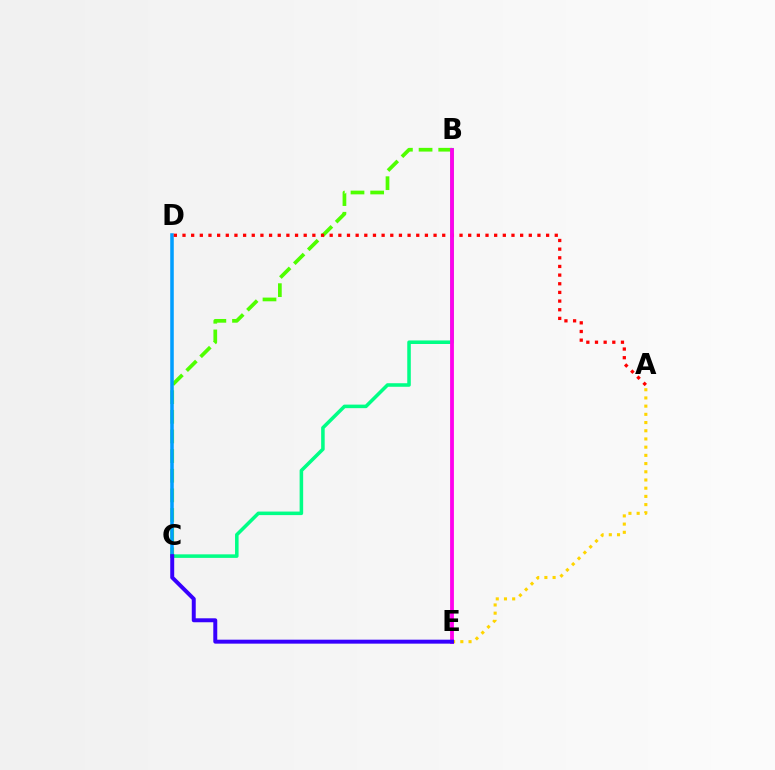{('B', 'C'): [{'color': '#4fff00', 'line_style': 'dashed', 'thickness': 2.67}, {'color': '#00ff86', 'line_style': 'solid', 'thickness': 2.55}], ('C', 'D'): [{'color': '#009eff', 'line_style': 'solid', 'thickness': 2.55}], ('A', 'E'): [{'color': '#ffd500', 'line_style': 'dotted', 'thickness': 2.23}], ('A', 'D'): [{'color': '#ff0000', 'line_style': 'dotted', 'thickness': 2.35}], ('B', 'E'): [{'color': '#ff00ed', 'line_style': 'solid', 'thickness': 2.75}], ('C', 'E'): [{'color': '#3700ff', 'line_style': 'solid', 'thickness': 2.85}]}